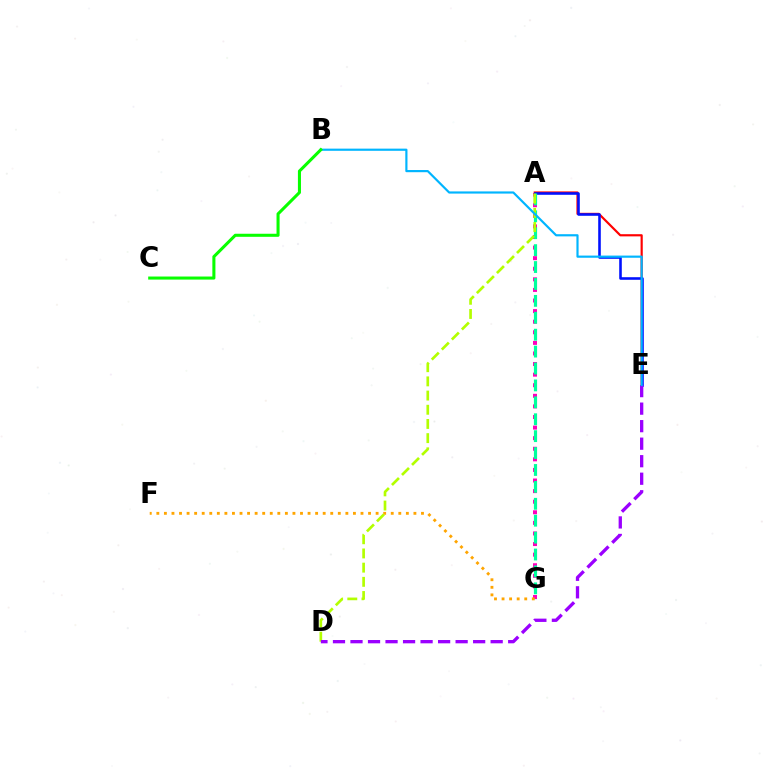{('A', 'G'): [{'color': '#ff00bd', 'line_style': 'dotted', 'thickness': 2.88}, {'color': '#00ff9d', 'line_style': 'dashed', 'thickness': 2.3}], ('A', 'E'): [{'color': '#ff0000', 'line_style': 'solid', 'thickness': 1.56}, {'color': '#0010ff', 'line_style': 'solid', 'thickness': 1.86}], ('F', 'G'): [{'color': '#ffa500', 'line_style': 'dotted', 'thickness': 2.05}], ('A', 'D'): [{'color': '#b3ff00', 'line_style': 'dashed', 'thickness': 1.93}], ('D', 'E'): [{'color': '#9b00ff', 'line_style': 'dashed', 'thickness': 2.38}], ('B', 'E'): [{'color': '#00b5ff', 'line_style': 'solid', 'thickness': 1.57}], ('B', 'C'): [{'color': '#08ff00', 'line_style': 'solid', 'thickness': 2.2}]}